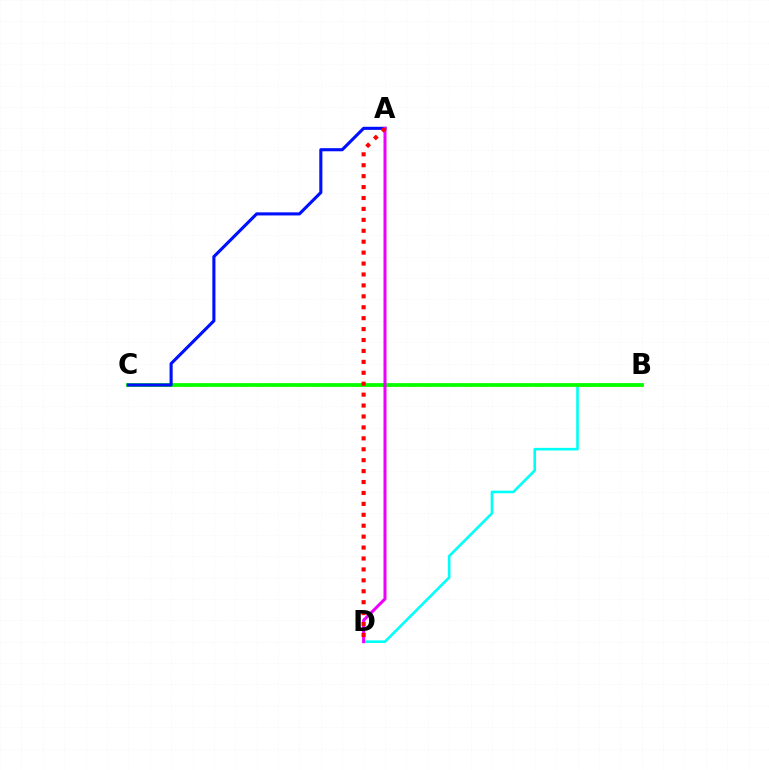{('B', 'D'): [{'color': '#00fff6', 'line_style': 'solid', 'thickness': 1.89}], ('B', 'C'): [{'color': '#fcf500', 'line_style': 'dashed', 'thickness': 1.91}, {'color': '#08ff00', 'line_style': 'solid', 'thickness': 2.71}], ('A', 'C'): [{'color': '#0010ff', 'line_style': 'solid', 'thickness': 2.24}], ('A', 'D'): [{'color': '#ee00ff', 'line_style': 'solid', 'thickness': 2.18}, {'color': '#ff0000', 'line_style': 'dotted', 'thickness': 2.97}]}